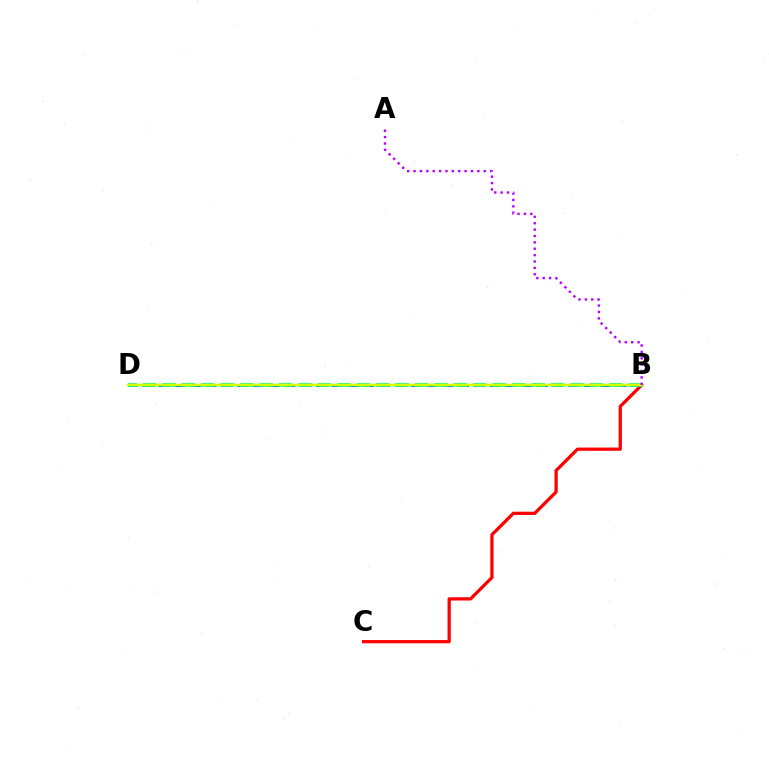{('B', 'C'): [{'color': '#ff0000', 'line_style': 'solid', 'thickness': 2.33}], ('B', 'D'): [{'color': '#0074ff', 'line_style': 'dashed', 'thickness': 2.14}, {'color': '#00ff5c', 'line_style': 'dashed', 'thickness': 2.64}, {'color': '#d1ff00', 'line_style': 'solid', 'thickness': 1.75}], ('A', 'B'): [{'color': '#b900ff', 'line_style': 'dotted', 'thickness': 1.73}]}